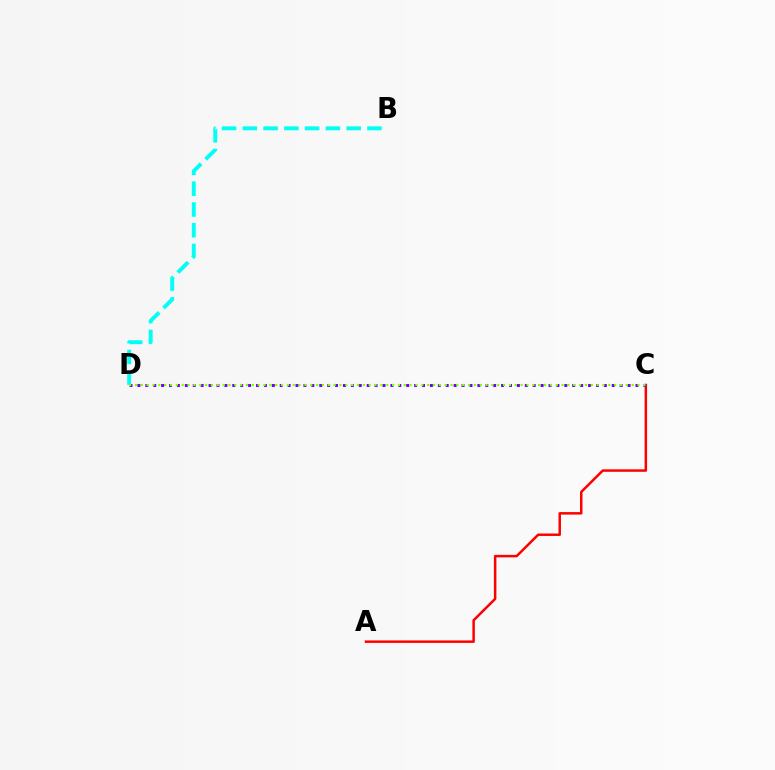{('A', 'C'): [{'color': '#ff0000', 'line_style': 'solid', 'thickness': 1.79}], ('C', 'D'): [{'color': '#7200ff', 'line_style': 'dotted', 'thickness': 2.15}, {'color': '#84ff00', 'line_style': 'dotted', 'thickness': 1.59}], ('B', 'D'): [{'color': '#00fff6', 'line_style': 'dashed', 'thickness': 2.82}]}